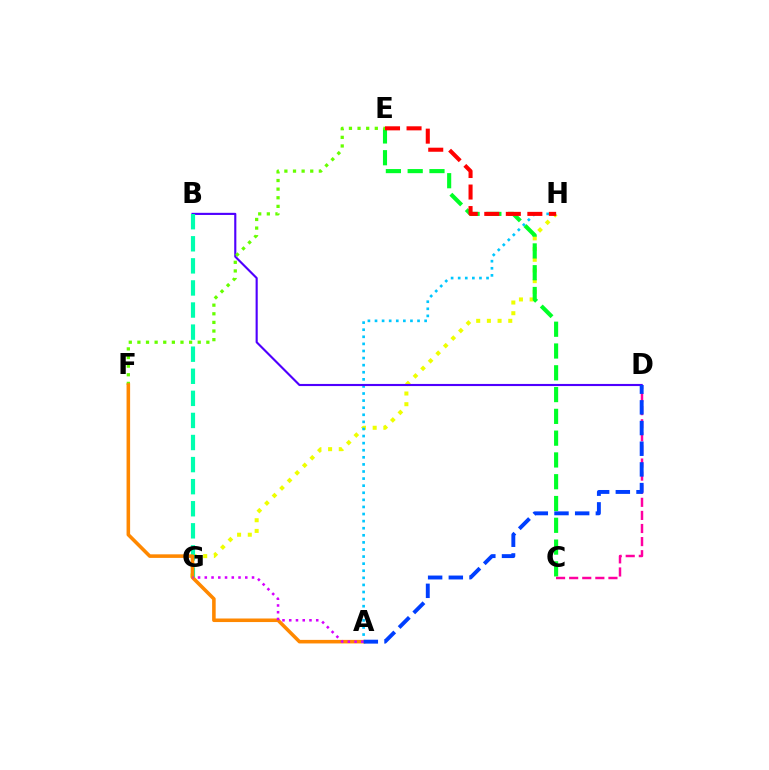{('G', 'H'): [{'color': '#eeff00', 'line_style': 'dotted', 'thickness': 2.9}], ('A', 'H'): [{'color': '#00c7ff', 'line_style': 'dotted', 'thickness': 1.93}], ('B', 'D'): [{'color': '#4f00ff', 'line_style': 'solid', 'thickness': 1.53}], ('B', 'G'): [{'color': '#00ffaf', 'line_style': 'dashed', 'thickness': 3.0}], ('C', 'E'): [{'color': '#00ff27', 'line_style': 'dashed', 'thickness': 2.96}], ('E', 'F'): [{'color': '#66ff00', 'line_style': 'dotted', 'thickness': 2.34}], ('A', 'F'): [{'color': '#ff8800', 'line_style': 'solid', 'thickness': 2.56}], ('E', 'H'): [{'color': '#ff0000', 'line_style': 'dashed', 'thickness': 2.93}], ('C', 'D'): [{'color': '#ff00a0', 'line_style': 'dashed', 'thickness': 1.78}], ('A', 'G'): [{'color': '#d600ff', 'line_style': 'dotted', 'thickness': 1.83}], ('A', 'D'): [{'color': '#003fff', 'line_style': 'dashed', 'thickness': 2.81}]}